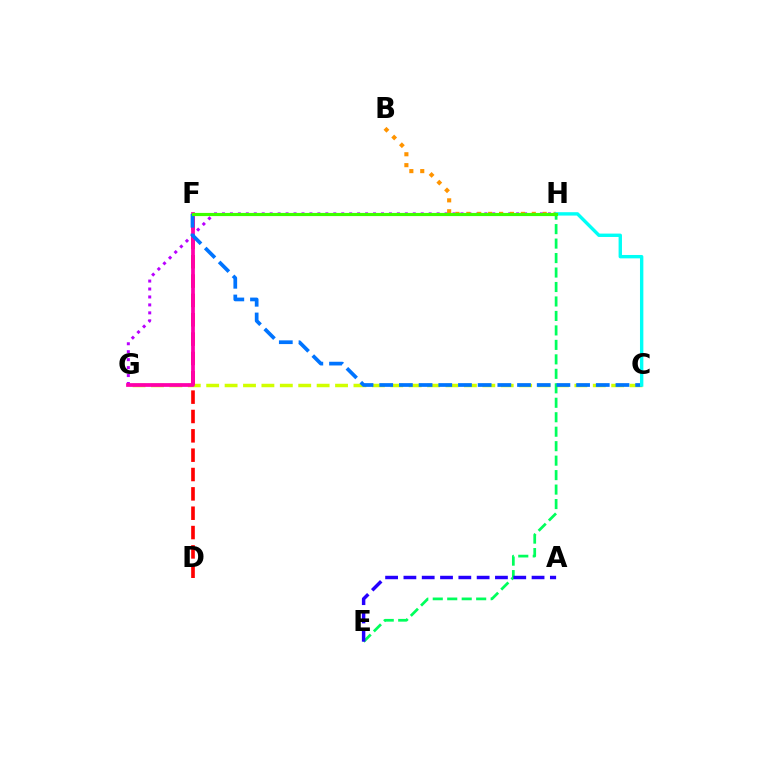{('G', 'H'): [{'color': '#b900ff', 'line_style': 'dotted', 'thickness': 2.16}], ('C', 'G'): [{'color': '#d1ff00', 'line_style': 'dashed', 'thickness': 2.5}], ('E', 'H'): [{'color': '#00ff5c', 'line_style': 'dashed', 'thickness': 1.97}], ('A', 'E'): [{'color': '#2500ff', 'line_style': 'dashed', 'thickness': 2.49}], ('D', 'F'): [{'color': '#ff0000', 'line_style': 'dashed', 'thickness': 2.63}], ('B', 'H'): [{'color': '#ff9400', 'line_style': 'dotted', 'thickness': 2.96}], ('F', 'G'): [{'color': '#ff00ac', 'line_style': 'solid', 'thickness': 2.7}], ('C', 'F'): [{'color': '#0074ff', 'line_style': 'dashed', 'thickness': 2.67}], ('C', 'H'): [{'color': '#00fff6', 'line_style': 'solid', 'thickness': 2.44}], ('F', 'H'): [{'color': '#3dff00', 'line_style': 'solid', 'thickness': 2.27}]}